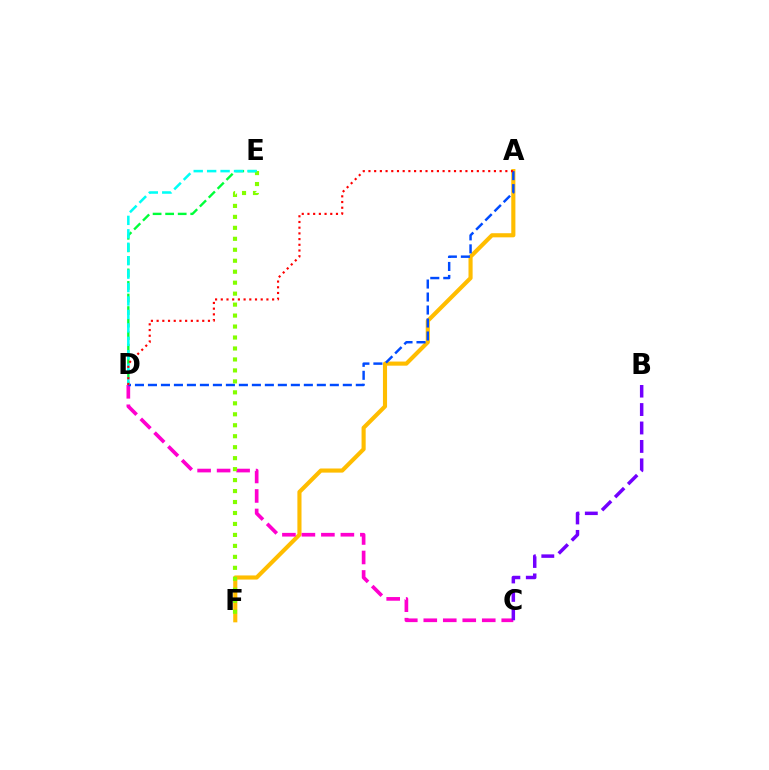{('A', 'F'): [{'color': '#ffbd00', 'line_style': 'solid', 'thickness': 2.97}], ('C', 'D'): [{'color': '#ff00cf', 'line_style': 'dashed', 'thickness': 2.65}], ('D', 'E'): [{'color': '#00ff39', 'line_style': 'dashed', 'thickness': 1.7}, {'color': '#00fff6', 'line_style': 'dashed', 'thickness': 1.83}], ('A', 'D'): [{'color': '#004bff', 'line_style': 'dashed', 'thickness': 1.76}, {'color': '#ff0000', 'line_style': 'dotted', 'thickness': 1.55}], ('E', 'F'): [{'color': '#84ff00', 'line_style': 'dotted', 'thickness': 2.98}], ('B', 'C'): [{'color': '#7200ff', 'line_style': 'dashed', 'thickness': 2.51}]}